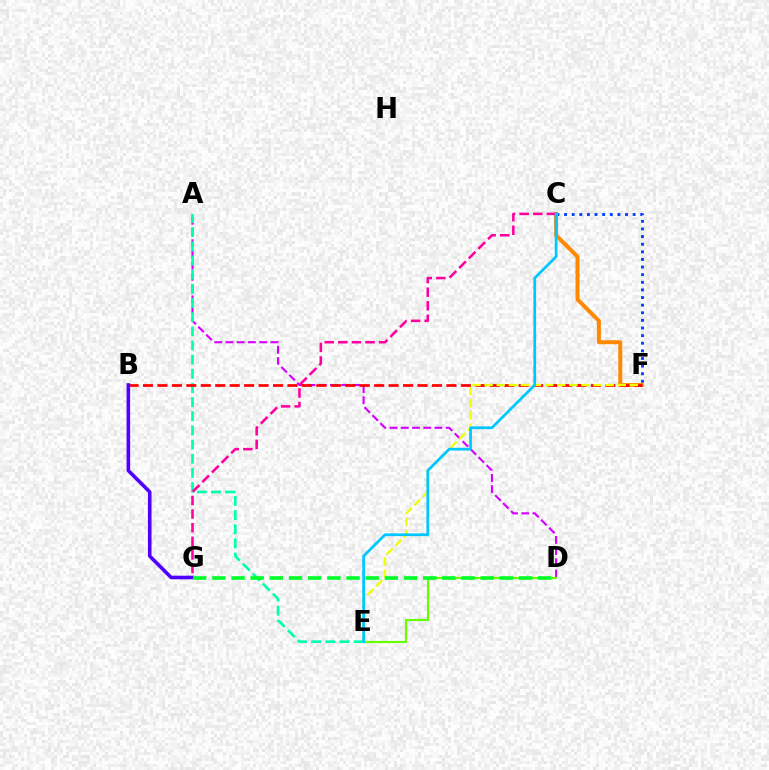{('C', 'F'): [{'color': '#003fff', 'line_style': 'dotted', 'thickness': 2.07}, {'color': '#ff8800', 'line_style': 'solid', 'thickness': 2.86}], ('A', 'D'): [{'color': '#d600ff', 'line_style': 'dashed', 'thickness': 1.53}], ('A', 'E'): [{'color': '#00ffaf', 'line_style': 'dashed', 'thickness': 1.92}], ('B', 'F'): [{'color': '#ff0000', 'line_style': 'dashed', 'thickness': 1.96}], ('C', 'G'): [{'color': '#ff00a0', 'line_style': 'dashed', 'thickness': 1.85}], ('B', 'G'): [{'color': '#4f00ff', 'line_style': 'solid', 'thickness': 2.59}], ('E', 'F'): [{'color': '#eeff00', 'line_style': 'dashed', 'thickness': 1.64}], ('D', 'E'): [{'color': '#66ff00', 'line_style': 'solid', 'thickness': 1.56}], ('C', 'E'): [{'color': '#00c7ff', 'line_style': 'solid', 'thickness': 1.96}], ('D', 'G'): [{'color': '#00ff27', 'line_style': 'dashed', 'thickness': 2.6}]}